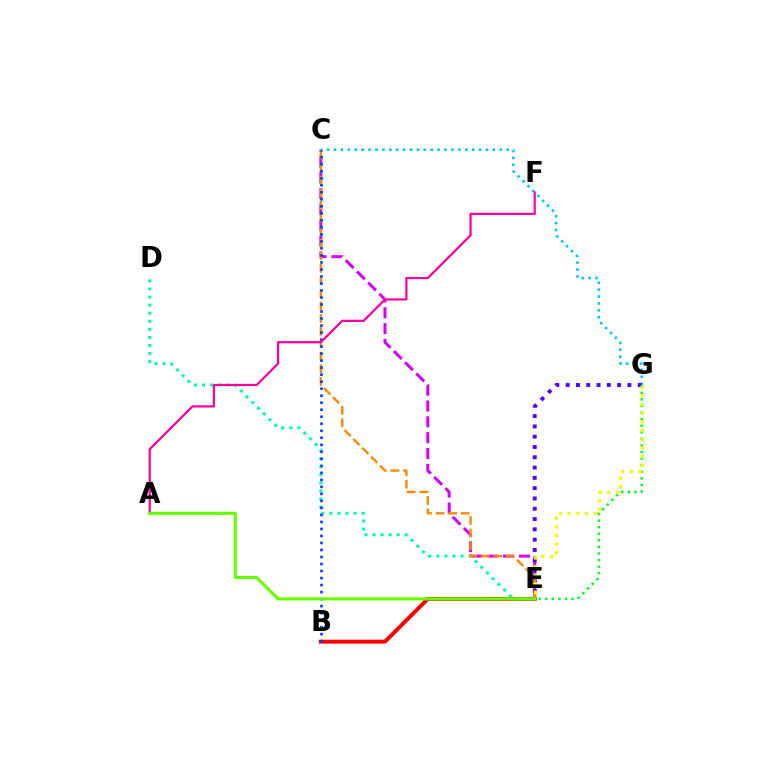{('B', 'E'): [{'color': '#ff0000', 'line_style': 'solid', 'thickness': 2.81}], ('D', 'E'): [{'color': '#00ffaf', 'line_style': 'dotted', 'thickness': 2.19}], ('C', 'E'): [{'color': '#d600ff', 'line_style': 'dashed', 'thickness': 2.15}, {'color': '#ff8800', 'line_style': 'dashed', 'thickness': 1.71}], ('C', 'G'): [{'color': '#00c7ff', 'line_style': 'dotted', 'thickness': 1.88}], ('E', 'G'): [{'color': '#4f00ff', 'line_style': 'dotted', 'thickness': 2.8}, {'color': '#00ff27', 'line_style': 'dotted', 'thickness': 1.79}, {'color': '#eeff00', 'line_style': 'dotted', 'thickness': 2.36}], ('B', 'C'): [{'color': '#003fff', 'line_style': 'dotted', 'thickness': 1.91}], ('A', 'F'): [{'color': '#ff00a0', 'line_style': 'solid', 'thickness': 1.6}], ('A', 'E'): [{'color': '#66ff00', 'line_style': 'solid', 'thickness': 2.22}]}